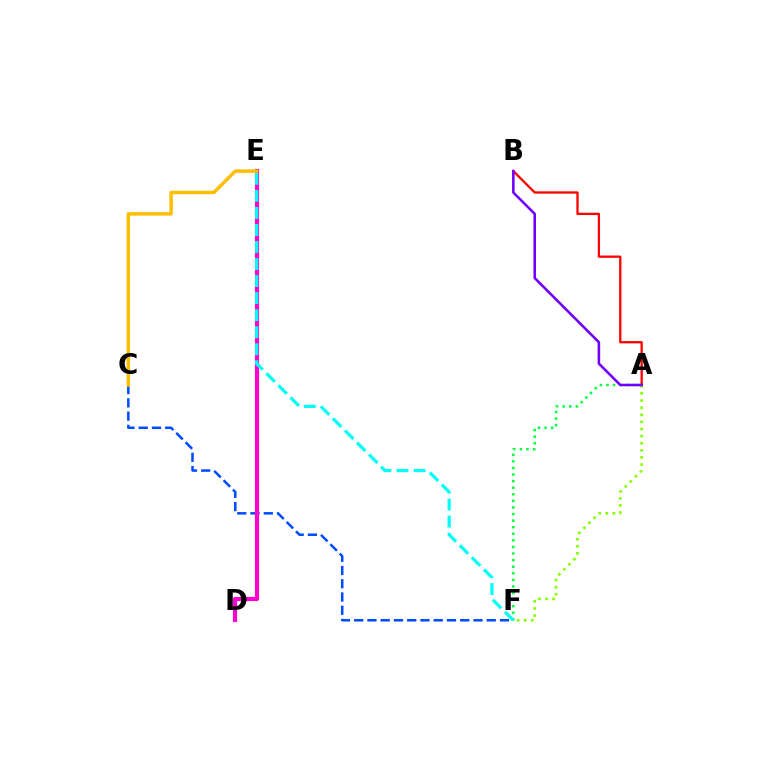{('A', 'F'): [{'color': '#00ff39', 'line_style': 'dotted', 'thickness': 1.79}, {'color': '#84ff00', 'line_style': 'dotted', 'thickness': 1.93}], ('C', 'F'): [{'color': '#004bff', 'line_style': 'dashed', 'thickness': 1.8}], ('A', 'B'): [{'color': '#ff0000', 'line_style': 'solid', 'thickness': 1.65}, {'color': '#7200ff', 'line_style': 'solid', 'thickness': 1.85}], ('D', 'E'): [{'color': '#ff00cf', 'line_style': 'solid', 'thickness': 2.99}], ('E', 'F'): [{'color': '#00fff6', 'line_style': 'dashed', 'thickness': 2.32}], ('C', 'E'): [{'color': '#ffbd00', 'line_style': 'solid', 'thickness': 2.49}]}